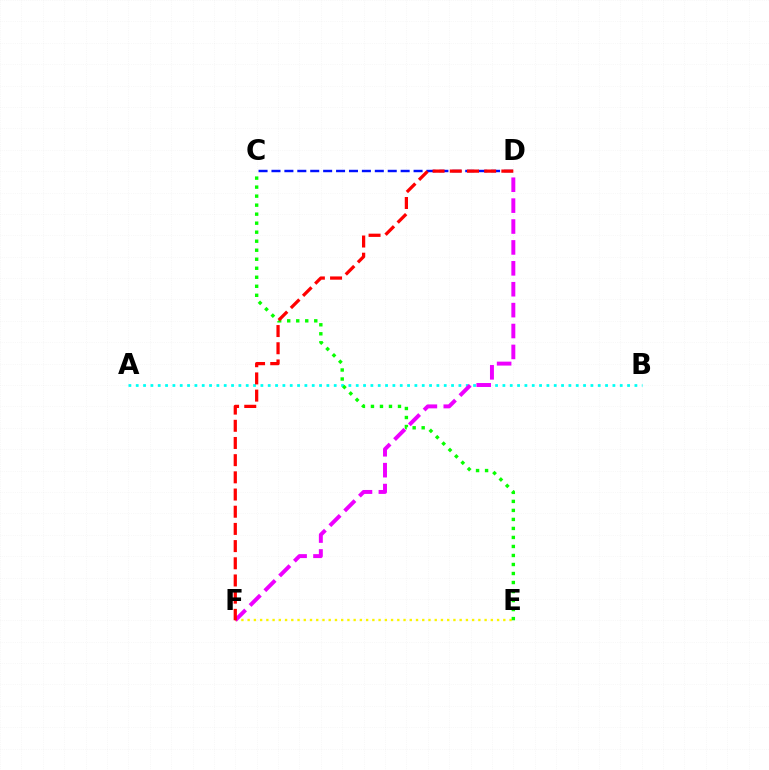{('C', 'D'): [{'color': '#0010ff', 'line_style': 'dashed', 'thickness': 1.75}], ('E', 'F'): [{'color': '#fcf500', 'line_style': 'dotted', 'thickness': 1.69}], ('A', 'B'): [{'color': '#00fff6', 'line_style': 'dotted', 'thickness': 1.99}], ('D', 'F'): [{'color': '#ee00ff', 'line_style': 'dashed', 'thickness': 2.84}, {'color': '#ff0000', 'line_style': 'dashed', 'thickness': 2.33}], ('C', 'E'): [{'color': '#08ff00', 'line_style': 'dotted', 'thickness': 2.45}]}